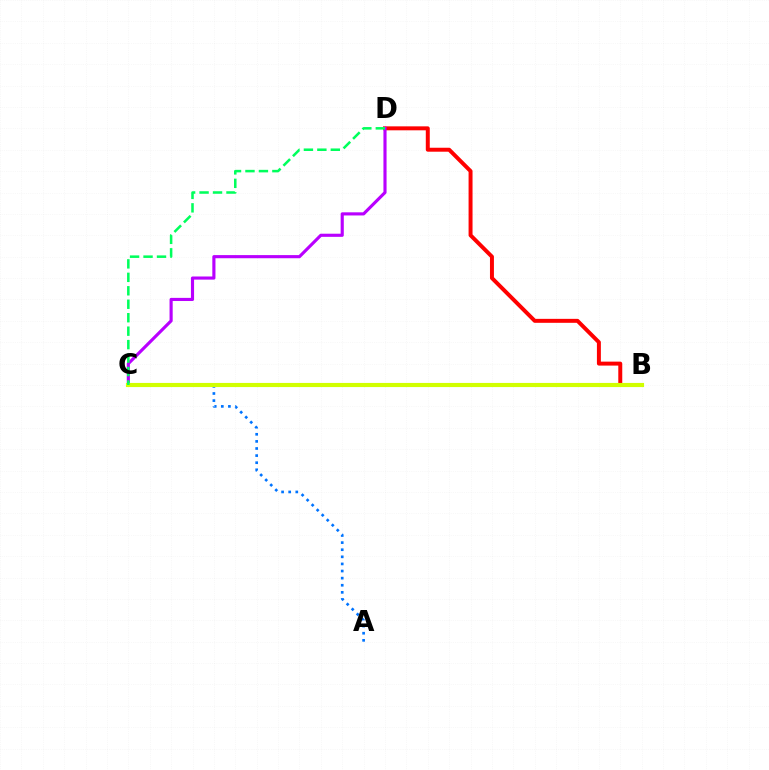{('A', 'C'): [{'color': '#0074ff', 'line_style': 'dotted', 'thickness': 1.93}], ('B', 'D'): [{'color': '#ff0000', 'line_style': 'solid', 'thickness': 2.85}], ('C', 'D'): [{'color': '#b900ff', 'line_style': 'solid', 'thickness': 2.26}, {'color': '#00ff5c', 'line_style': 'dashed', 'thickness': 1.83}], ('B', 'C'): [{'color': '#d1ff00', 'line_style': 'solid', 'thickness': 2.98}]}